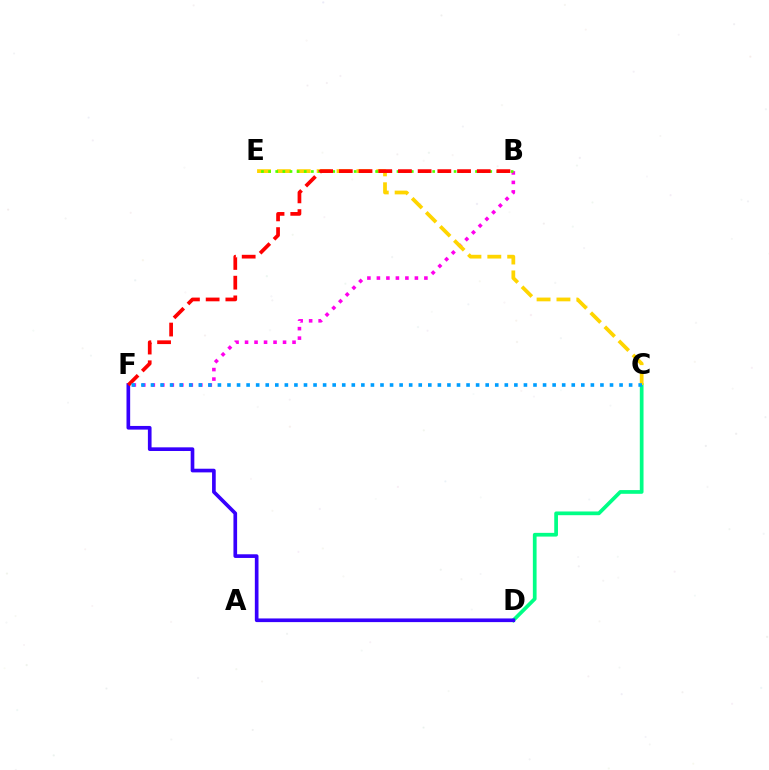{('C', 'D'): [{'color': '#00ff86', 'line_style': 'solid', 'thickness': 2.68}], ('B', 'F'): [{'color': '#ff00ed', 'line_style': 'dotted', 'thickness': 2.58}, {'color': '#ff0000', 'line_style': 'dashed', 'thickness': 2.68}], ('C', 'E'): [{'color': '#ffd500', 'line_style': 'dashed', 'thickness': 2.7}], ('D', 'F'): [{'color': '#3700ff', 'line_style': 'solid', 'thickness': 2.64}], ('B', 'E'): [{'color': '#4fff00', 'line_style': 'dotted', 'thickness': 1.94}], ('C', 'F'): [{'color': '#009eff', 'line_style': 'dotted', 'thickness': 2.6}]}